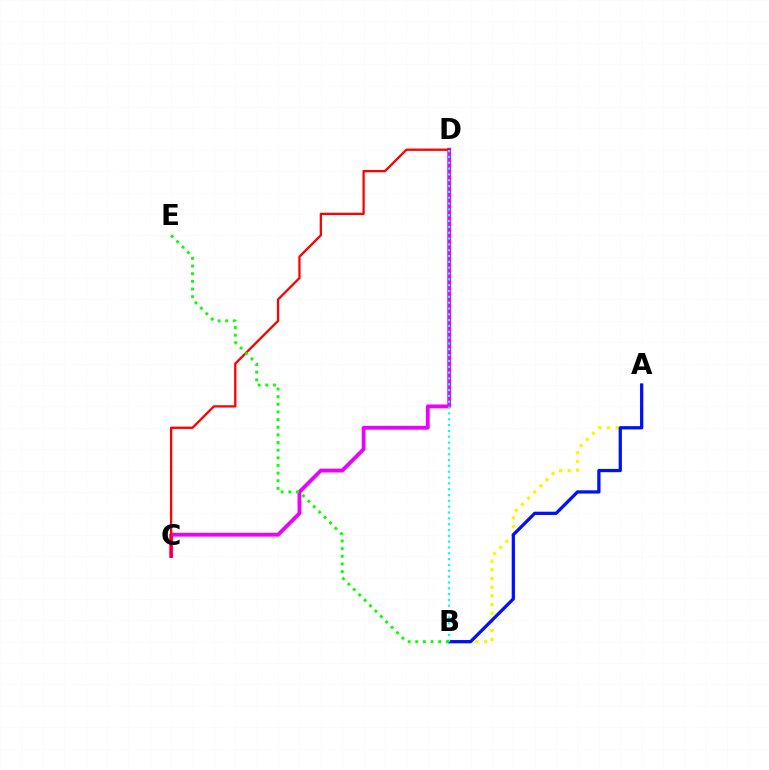{('A', 'B'): [{'color': '#fcf500', 'line_style': 'dotted', 'thickness': 2.36}, {'color': '#0010ff', 'line_style': 'solid', 'thickness': 2.35}], ('C', 'D'): [{'color': '#ee00ff', 'line_style': 'solid', 'thickness': 2.75}, {'color': '#ff0000', 'line_style': 'solid', 'thickness': 1.65}], ('B', 'D'): [{'color': '#00fff6', 'line_style': 'dotted', 'thickness': 1.58}], ('B', 'E'): [{'color': '#08ff00', 'line_style': 'dotted', 'thickness': 2.08}]}